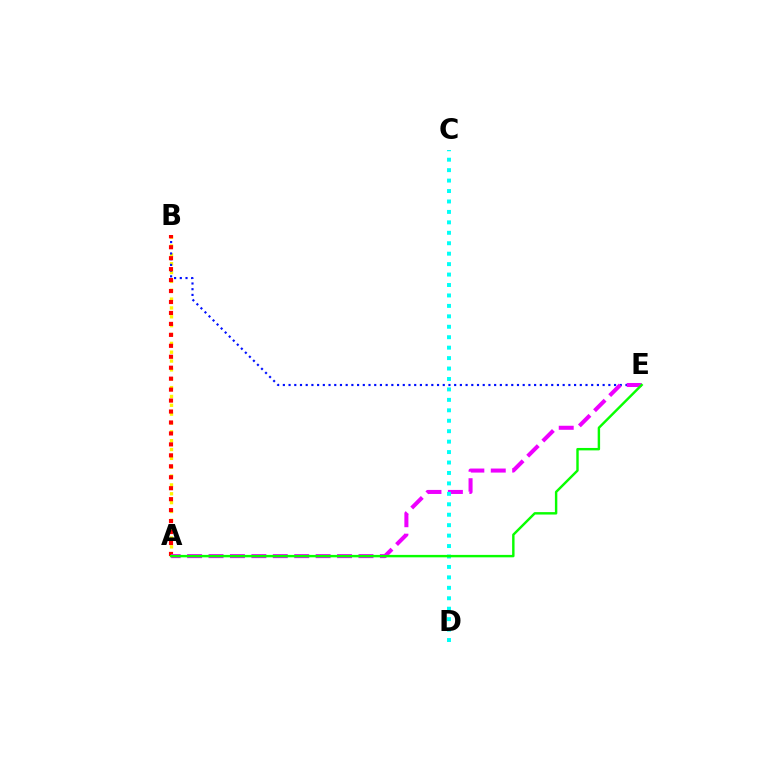{('A', 'B'): [{'color': '#fcf500', 'line_style': 'dotted', 'thickness': 2.4}, {'color': '#ff0000', 'line_style': 'dotted', 'thickness': 2.98}], ('B', 'E'): [{'color': '#0010ff', 'line_style': 'dotted', 'thickness': 1.55}], ('A', 'E'): [{'color': '#ee00ff', 'line_style': 'dashed', 'thickness': 2.91}, {'color': '#08ff00', 'line_style': 'solid', 'thickness': 1.74}], ('C', 'D'): [{'color': '#00fff6', 'line_style': 'dotted', 'thickness': 2.84}]}